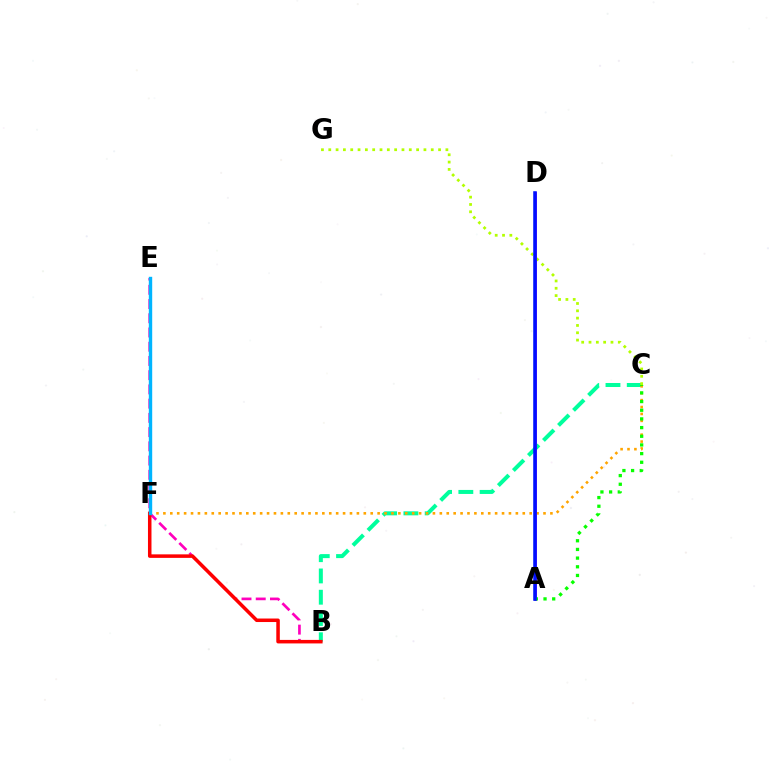{('B', 'E'): [{'color': '#ff00bd', 'line_style': 'dashed', 'thickness': 1.93}], ('B', 'C'): [{'color': '#00ff9d', 'line_style': 'dashed', 'thickness': 2.89}], ('C', 'F'): [{'color': '#ffa500', 'line_style': 'dotted', 'thickness': 1.88}], ('C', 'G'): [{'color': '#b3ff00', 'line_style': 'dotted', 'thickness': 1.99}], ('A', 'D'): [{'color': '#9b00ff', 'line_style': 'solid', 'thickness': 1.95}, {'color': '#0010ff', 'line_style': 'solid', 'thickness': 2.55}], ('B', 'F'): [{'color': '#ff0000', 'line_style': 'solid', 'thickness': 2.53}], ('A', 'C'): [{'color': '#08ff00', 'line_style': 'dotted', 'thickness': 2.36}], ('E', 'F'): [{'color': '#00b5ff', 'line_style': 'solid', 'thickness': 2.44}]}